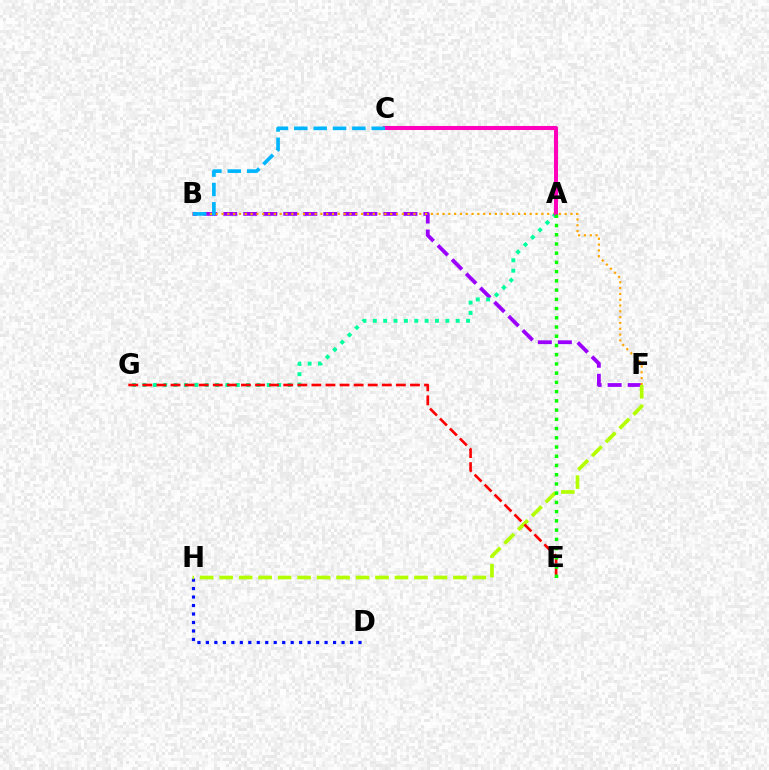{('B', 'F'): [{'color': '#9b00ff', 'line_style': 'dashed', 'thickness': 2.72}, {'color': '#ffa500', 'line_style': 'dotted', 'thickness': 1.58}], ('D', 'H'): [{'color': '#0010ff', 'line_style': 'dotted', 'thickness': 2.3}], ('A', 'G'): [{'color': '#00ff9d', 'line_style': 'dotted', 'thickness': 2.82}], ('A', 'C'): [{'color': '#ff00bd', 'line_style': 'solid', 'thickness': 2.91}], ('F', 'H'): [{'color': '#b3ff00', 'line_style': 'dashed', 'thickness': 2.65}], ('E', 'G'): [{'color': '#ff0000', 'line_style': 'dashed', 'thickness': 1.91}], ('B', 'C'): [{'color': '#00b5ff', 'line_style': 'dashed', 'thickness': 2.63}], ('A', 'E'): [{'color': '#08ff00', 'line_style': 'dotted', 'thickness': 2.51}]}